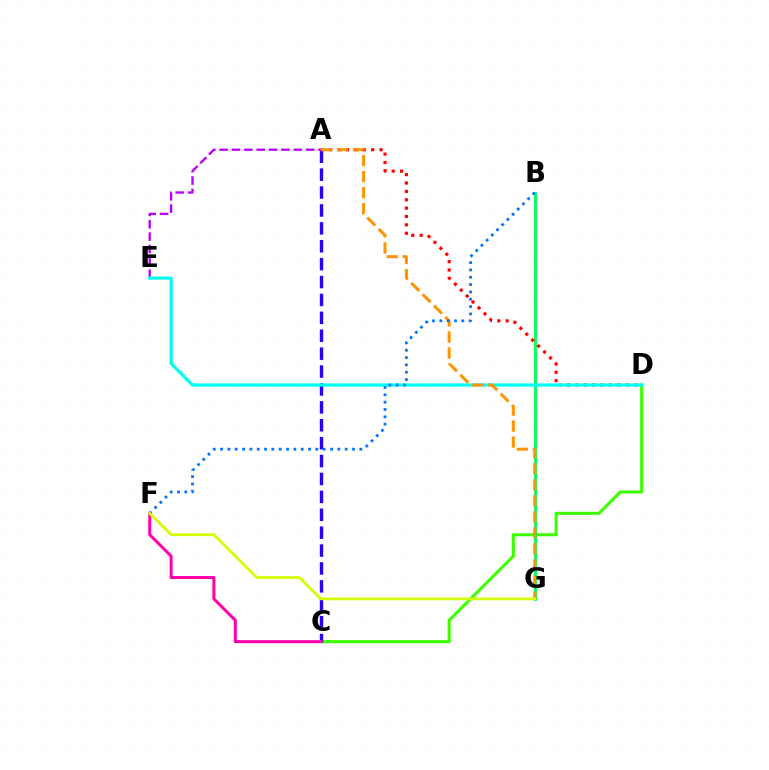{('C', 'D'): [{'color': '#3dff00', 'line_style': 'solid', 'thickness': 2.22}], ('A', 'E'): [{'color': '#b900ff', 'line_style': 'dashed', 'thickness': 1.68}], ('B', 'G'): [{'color': '#00ff5c', 'line_style': 'solid', 'thickness': 2.08}], ('A', 'C'): [{'color': '#2500ff', 'line_style': 'dashed', 'thickness': 2.43}], ('A', 'D'): [{'color': '#ff0000', 'line_style': 'dotted', 'thickness': 2.28}], ('D', 'E'): [{'color': '#00fff6', 'line_style': 'solid', 'thickness': 2.31}], ('C', 'F'): [{'color': '#ff00ac', 'line_style': 'solid', 'thickness': 2.17}], ('A', 'G'): [{'color': '#ff9400', 'line_style': 'dashed', 'thickness': 2.18}], ('B', 'F'): [{'color': '#0074ff', 'line_style': 'dotted', 'thickness': 1.99}], ('F', 'G'): [{'color': '#d1ff00', 'line_style': 'solid', 'thickness': 2.0}]}